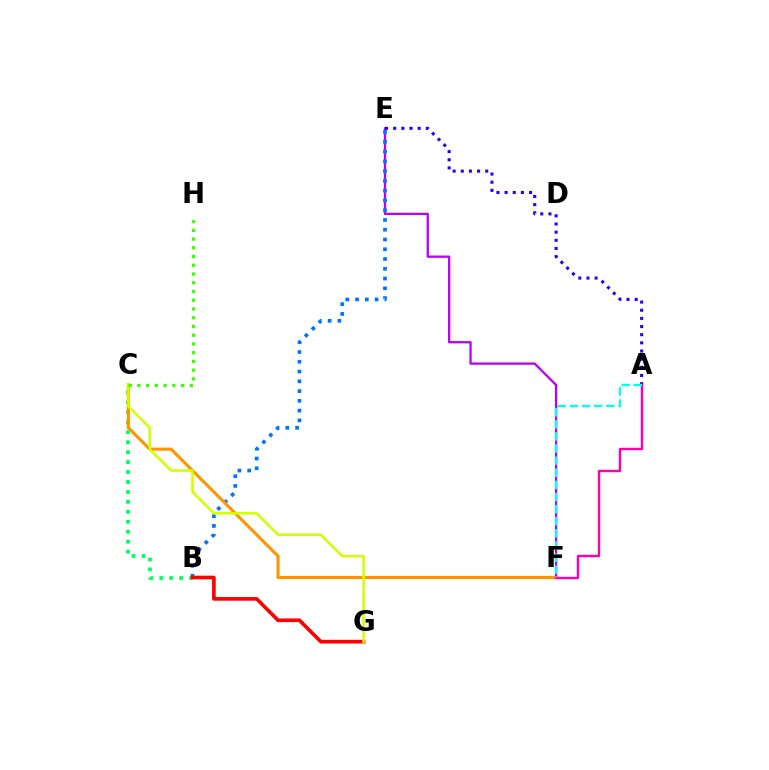{('E', 'F'): [{'color': '#b900ff', 'line_style': 'solid', 'thickness': 1.65}], ('B', 'C'): [{'color': '#00ff5c', 'line_style': 'dotted', 'thickness': 2.7}], ('B', 'E'): [{'color': '#0074ff', 'line_style': 'dotted', 'thickness': 2.65}], ('C', 'F'): [{'color': '#ff9400', 'line_style': 'solid', 'thickness': 2.23}], ('B', 'G'): [{'color': '#ff0000', 'line_style': 'solid', 'thickness': 2.62}], ('A', 'E'): [{'color': '#2500ff', 'line_style': 'dotted', 'thickness': 2.21}], ('A', 'F'): [{'color': '#ff00ac', 'line_style': 'solid', 'thickness': 1.73}, {'color': '#00fff6', 'line_style': 'dashed', 'thickness': 1.65}], ('C', 'G'): [{'color': '#d1ff00', 'line_style': 'solid', 'thickness': 1.81}], ('C', 'H'): [{'color': '#3dff00', 'line_style': 'dotted', 'thickness': 2.37}]}